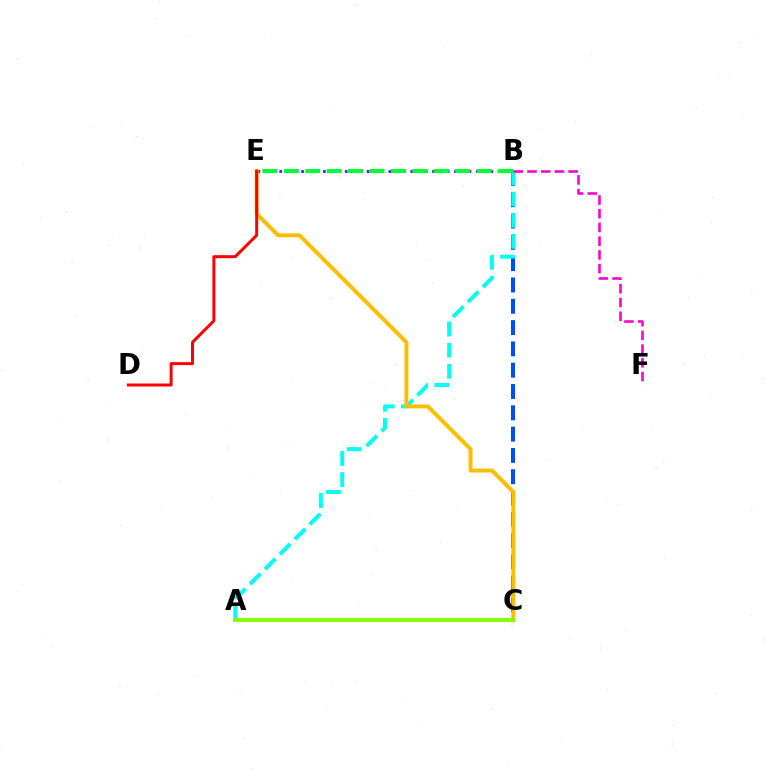{('B', 'C'): [{'color': '#004bff', 'line_style': 'dashed', 'thickness': 2.89}], ('B', 'E'): [{'color': '#7200ff', 'line_style': 'dotted', 'thickness': 1.98}, {'color': '#00ff39', 'line_style': 'dashed', 'thickness': 2.91}], ('A', 'B'): [{'color': '#00fff6', 'line_style': 'dashed', 'thickness': 2.87}], ('C', 'E'): [{'color': '#ffbd00', 'line_style': 'solid', 'thickness': 2.84}], ('D', 'E'): [{'color': '#ff0000', 'line_style': 'solid', 'thickness': 2.14}], ('B', 'F'): [{'color': '#ff00cf', 'line_style': 'dashed', 'thickness': 1.86}], ('A', 'C'): [{'color': '#84ff00', 'line_style': 'solid', 'thickness': 2.78}]}